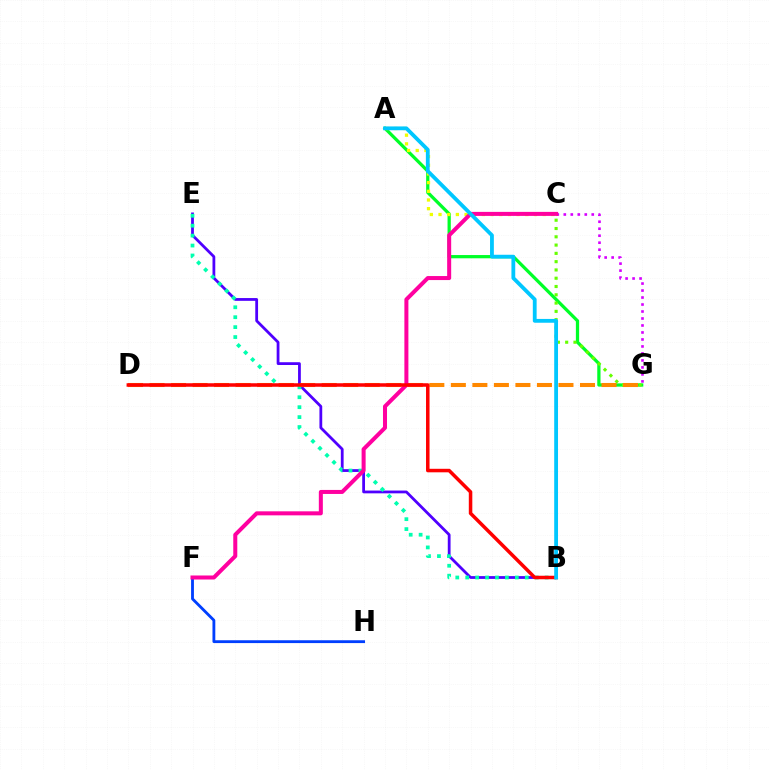{('A', 'G'): [{'color': '#00ff27', 'line_style': 'solid', 'thickness': 2.34}], ('A', 'C'): [{'color': '#eeff00', 'line_style': 'dotted', 'thickness': 2.36}], ('B', 'E'): [{'color': '#4f00ff', 'line_style': 'solid', 'thickness': 2.0}, {'color': '#00ffaf', 'line_style': 'dotted', 'thickness': 2.7}], ('C', 'G'): [{'color': '#66ff00', 'line_style': 'dotted', 'thickness': 2.25}, {'color': '#d600ff', 'line_style': 'dotted', 'thickness': 1.9}], ('F', 'H'): [{'color': '#003fff', 'line_style': 'solid', 'thickness': 2.04}], ('D', 'G'): [{'color': '#ff8800', 'line_style': 'dashed', 'thickness': 2.92}], ('C', 'F'): [{'color': '#ff00a0', 'line_style': 'solid', 'thickness': 2.89}], ('B', 'D'): [{'color': '#ff0000', 'line_style': 'solid', 'thickness': 2.53}], ('A', 'B'): [{'color': '#00c7ff', 'line_style': 'solid', 'thickness': 2.74}]}